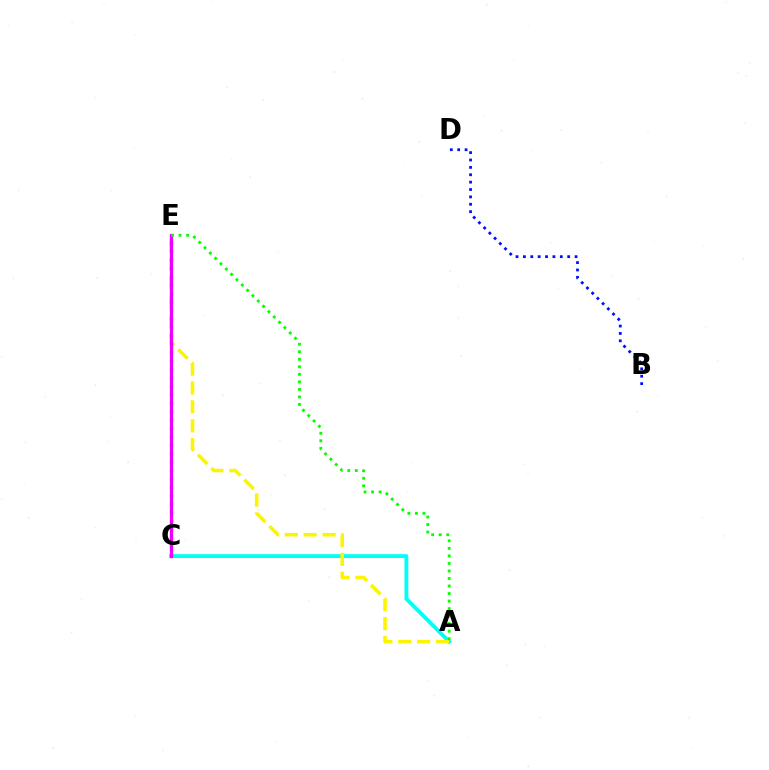{('B', 'D'): [{'color': '#0010ff', 'line_style': 'dotted', 'thickness': 2.0}], ('A', 'C'): [{'color': '#00fff6', 'line_style': 'solid', 'thickness': 2.77}], ('A', 'E'): [{'color': '#fcf500', 'line_style': 'dashed', 'thickness': 2.57}, {'color': '#08ff00', 'line_style': 'dotted', 'thickness': 2.05}], ('C', 'E'): [{'color': '#ff0000', 'line_style': 'dotted', 'thickness': 2.29}, {'color': '#ee00ff', 'line_style': 'solid', 'thickness': 2.35}]}